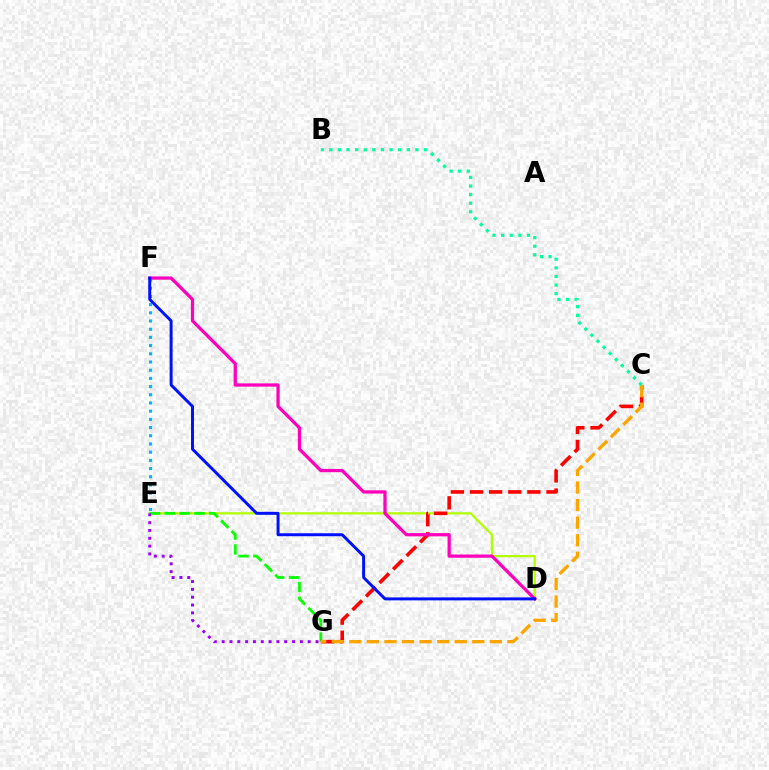{('E', 'F'): [{'color': '#00b5ff', 'line_style': 'dotted', 'thickness': 2.23}], ('D', 'E'): [{'color': '#b3ff00', 'line_style': 'solid', 'thickness': 1.65}], ('E', 'G'): [{'color': '#08ff00', 'line_style': 'dashed', 'thickness': 2.02}, {'color': '#9b00ff', 'line_style': 'dotted', 'thickness': 2.13}], ('C', 'G'): [{'color': '#ff0000', 'line_style': 'dashed', 'thickness': 2.6}, {'color': '#ffa500', 'line_style': 'dashed', 'thickness': 2.39}], ('D', 'F'): [{'color': '#ff00bd', 'line_style': 'solid', 'thickness': 2.34}, {'color': '#0010ff', 'line_style': 'solid', 'thickness': 2.13}], ('B', 'C'): [{'color': '#00ff9d', 'line_style': 'dotted', 'thickness': 2.34}]}